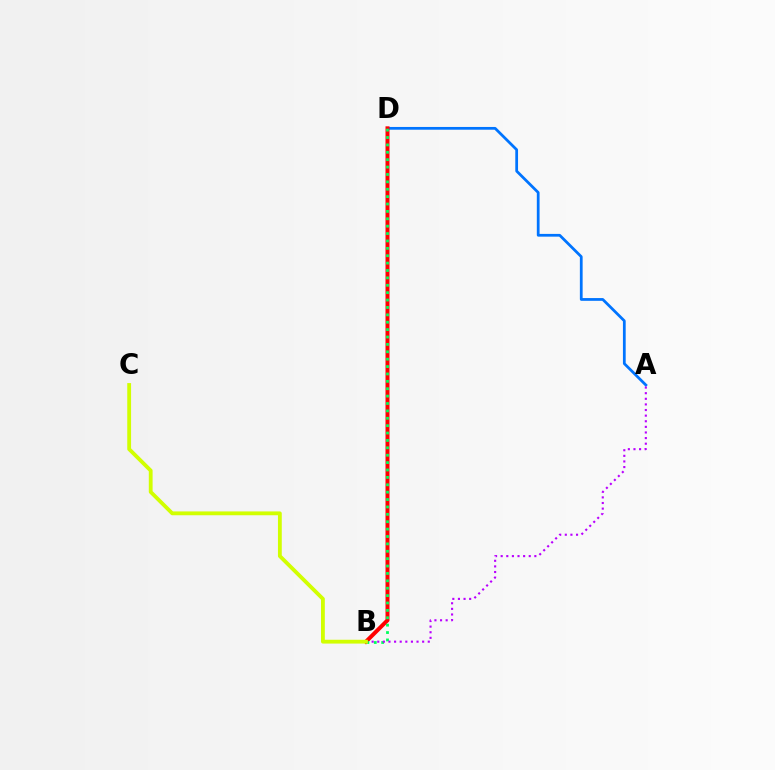{('A', 'D'): [{'color': '#0074ff', 'line_style': 'solid', 'thickness': 1.98}], ('B', 'D'): [{'color': '#ff0000', 'line_style': 'solid', 'thickness': 2.87}, {'color': '#00ff5c', 'line_style': 'dotted', 'thickness': 2.01}], ('A', 'B'): [{'color': '#b900ff', 'line_style': 'dotted', 'thickness': 1.52}], ('B', 'C'): [{'color': '#d1ff00', 'line_style': 'solid', 'thickness': 2.75}]}